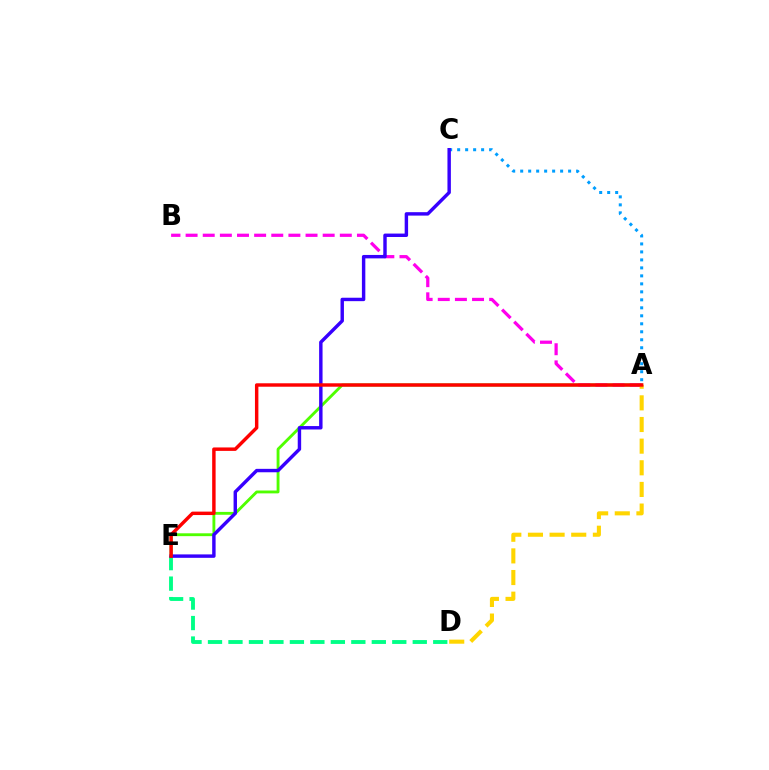{('A', 'E'): [{'color': '#4fff00', 'line_style': 'solid', 'thickness': 2.06}, {'color': '#ff0000', 'line_style': 'solid', 'thickness': 2.48}], ('A', 'B'): [{'color': '#ff00ed', 'line_style': 'dashed', 'thickness': 2.33}], ('D', 'E'): [{'color': '#00ff86', 'line_style': 'dashed', 'thickness': 2.78}], ('A', 'C'): [{'color': '#009eff', 'line_style': 'dotted', 'thickness': 2.17}], ('C', 'E'): [{'color': '#3700ff', 'line_style': 'solid', 'thickness': 2.46}], ('A', 'D'): [{'color': '#ffd500', 'line_style': 'dashed', 'thickness': 2.94}]}